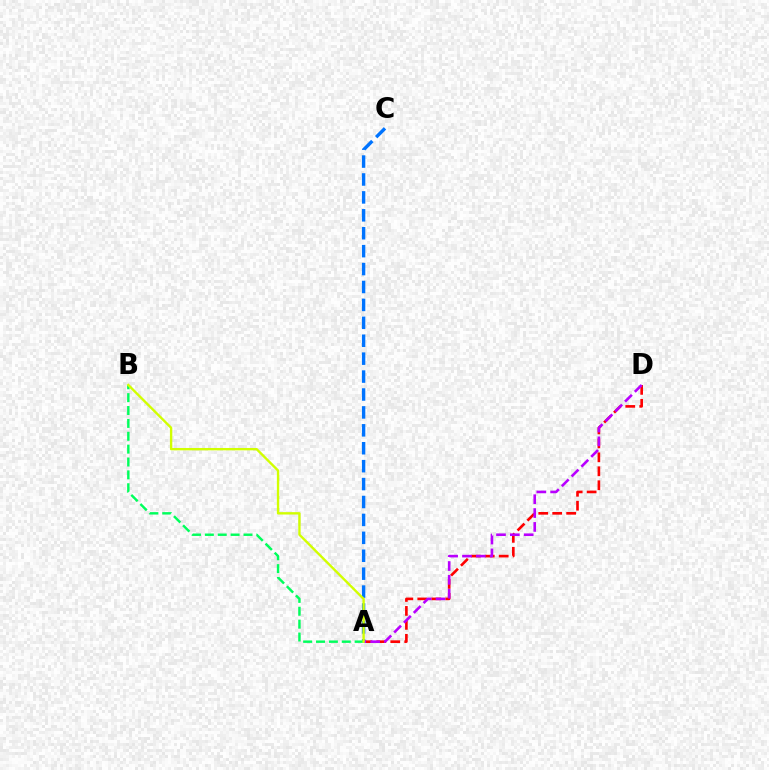{('A', 'D'): [{'color': '#ff0000', 'line_style': 'dashed', 'thickness': 1.9}, {'color': '#b900ff', 'line_style': 'dashed', 'thickness': 1.88}], ('A', 'C'): [{'color': '#0074ff', 'line_style': 'dashed', 'thickness': 2.43}], ('A', 'B'): [{'color': '#00ff5c', 'line_style': 'dashed', 'thickness': 1.75}, {'color': '#d1ff00', 'line_style': 'solid', 'thickness': 1.71}]}